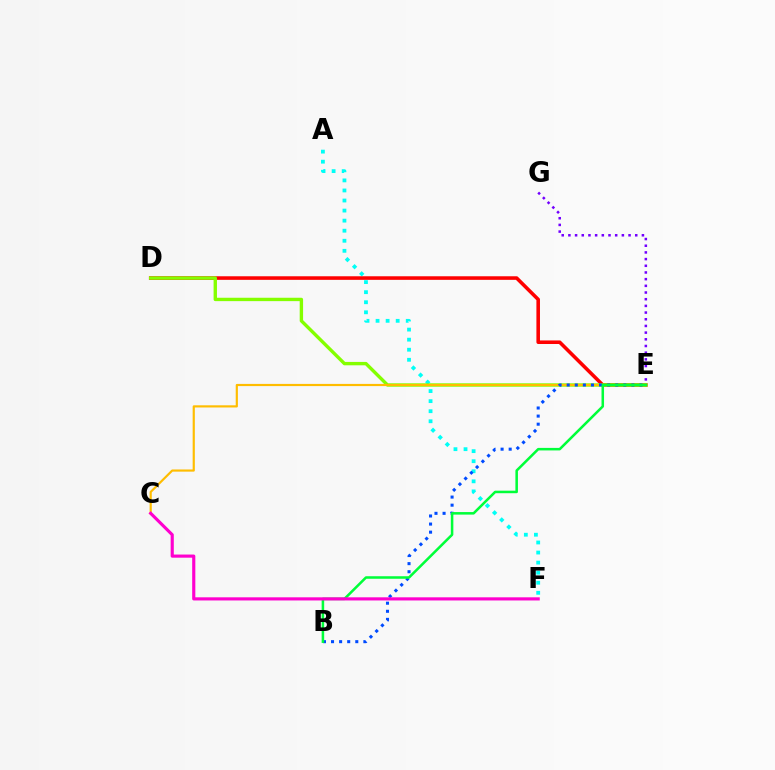{('A', 'F'): [{'color': '#00fff6', 'line_style': 'dotted', 'thickness': 2.73}], ('D', 'E'): [{'color': '#ff0000', 'line_style': 'solid', 'thickness': 2.57}, {'color': '#84ff00', 'line_style': 'solid', 'thickness': 2.44}], ('C', 'E'): [{'color': '#ffbd00', 'line_style': 'solid', 'thickness': 1.57}], ('E', 'G'): [{'color': '#7200ff', 'line_style': 'dotted', 'thickness': 1.82}], ('B', 'E'): [{'color': '#004bff', 'line_style': 'dotted', 'thickness': 2.2}, {'color': '#00ff39', 'line_style': 'solid', 'thickness': 1.82}], ('C', 'F'): [{'color': '#ff00cf', 'line_style': 'solid', 'thickness': 2.26}]}